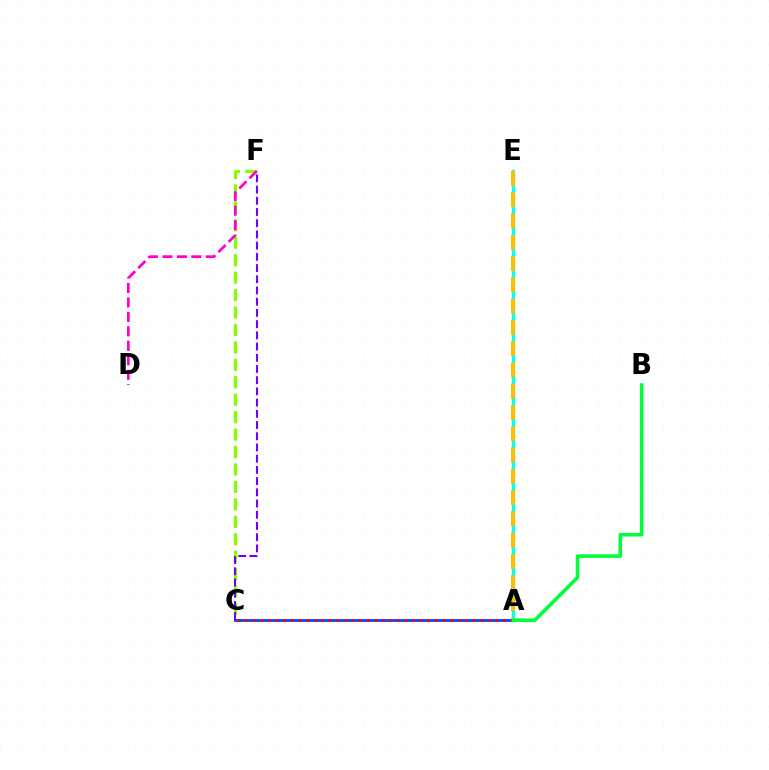{('C', 'F'): [{'color': '#84ff00', 'line_style': 'dashed', 'thickness': 2.37}, {'color': '#7200ff', 'line_style': 'dashed', 'thickness': 1.52}], ('A', 'C'): [{'color': '#004bff', 'line_style': 'solid', 'thickness': 2.04}, {'color': '#ff0000', 'line_style': 'dotted', 'thickness': 2.06}], ('A', 'E'): [{'color': '#00fff6', 'line_style': 'solid', 'thickness': 2.48}, {'color': '#ffbd00', 'line_style': 'dashed', 'thickness': 2.89}], ('D', 'F'): [{'color': '#ff00cf', 'line_style': 'dashed', 'thickness': 1.97}], ('A', 'B'): [{'color': '#00ff39', 'line_style': 'solid', 'thickness': 2.56}]}